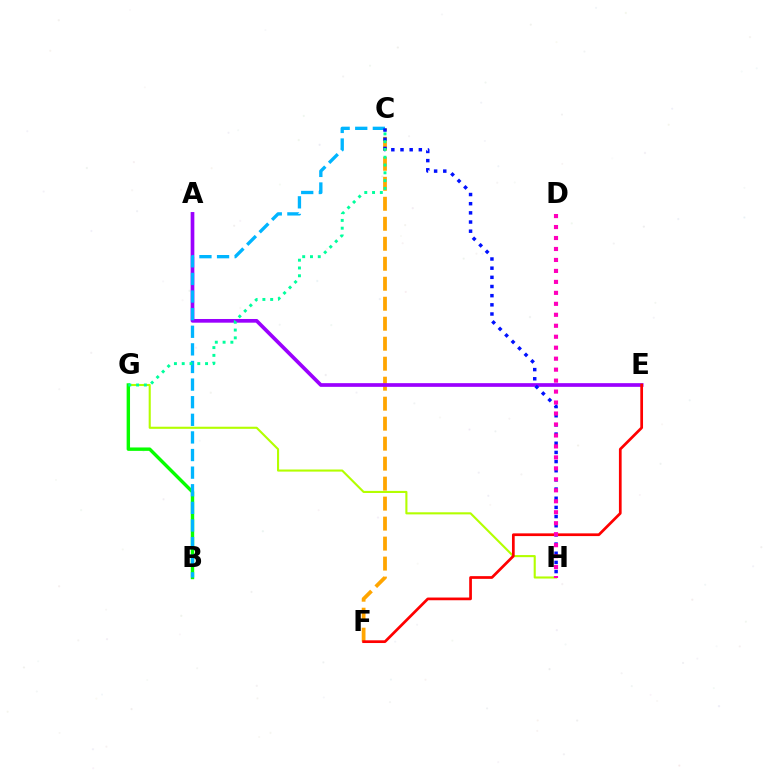{('G', 'H'): [{'color': '#b3ff00', 'line_style': 'solid', 'thickness': 1.52}], ('B', 'G'): [{'color': '#08ff00', 'line_style': 'solid', 'thickness': 2.45}], ('C', 'F'): [{'color': '#ffa500', 'line_style': 'dashed', 'thickness': 2.72}], ('A', 'E'): [{'color': '#9b00ff', 'line_style': 'solid', 'thickness': 2.65}], ('B', 'C'): [{'color': '#00b5ff', 'line_style': 'dashed', 'thickness': 2.39}], ('C', 'H'): [{'color': '#0010ff', 'line_style': 'dotted', 'thickness': 2.49}], ('C', 'G'): [{'color': '#00ff9d', 'line_style': 'dotted', 'thickness': 2.11}], ('E', 'F'): [{'color': '#ff0000', 'line_style': 'solid', 'thickness': 1.96}], ('D', 'H'): [{'color': '#ff00bd', 'line_style': 'dotted', 'thickness': 2.98}]}